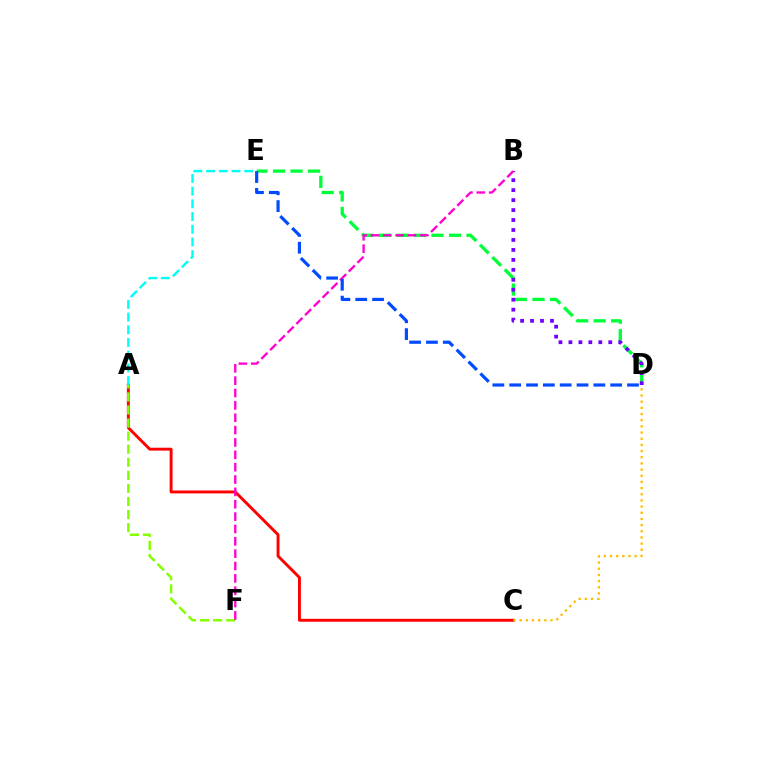{('A', 'C'): [{'color': '#ff0000', 'line_style': 'solid', 'thickness': 2.09}], ('D', 'E'): [{'color': '#00ff39', 'line_style': 'dashed', 'thickness': 2.38}, {'color': '#004bff', 'line_style': 'dashed', 'thickness': 2.29}], ('A', 'E'): [{'color': '#00fff6', 'line_style': 'dashed', 'thickness': 1.72}], ('A', 'F'): [{'color': '#84ff00', 'line_style': 'dashed', 'thickness': 1.78}], ('B', 'D'): [{'color': '#7200ff', 'line_style': 'dotted', 'thickness': 2.71}], ('B', 'F'): [{'color': '#ff00cf', 'line_style': 'dashed', 'thickness': 1.68}], ('C', 'D'): [{'color': '#ffbd00', 'line_style': 'dotted', 'thickness': 1.68}]}